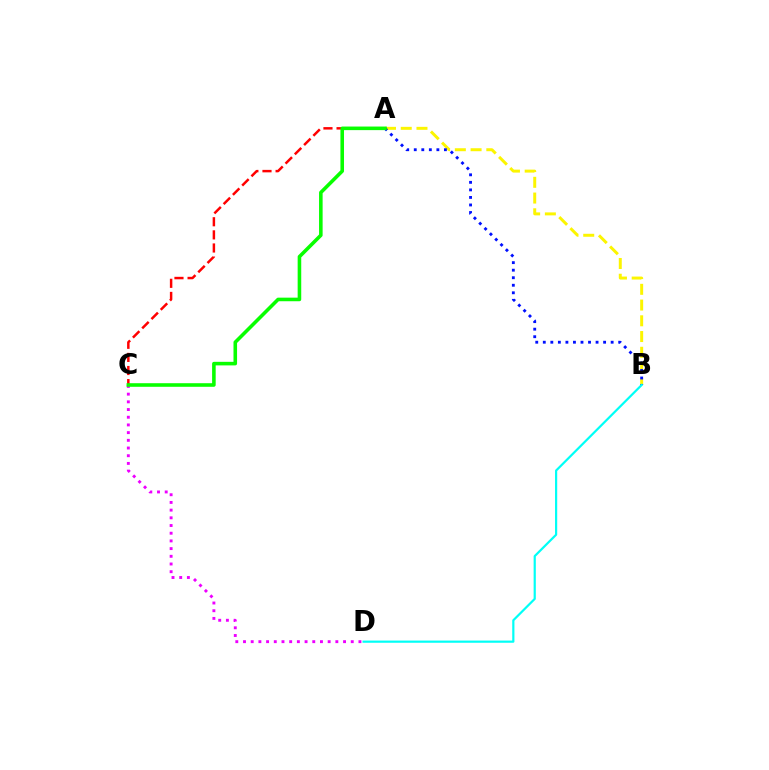{('A', 'B'): [{'color': '#fcf500', 'line_style': 'dashed', 'thickness': 2.14}, {'color': '#0010ff', 'line_style': 'dotted', 'thickness': 2.05}], ('A', 'C'): [{'color': '#ff0000', 'line_style': 'dashed', 'thickness': 1.78}, {'color': '#08ff00', 'line_style': 'solid', 'thickness': 2.58}], ('C', 'D'): [{'color': '#ee00ff', 'line_style': 'dotted', 'thickness': 2.09}], ('B', 'D'): [{'color': '#00fff6', 'line_style': 'solid', 'thickness': 1.58}]}